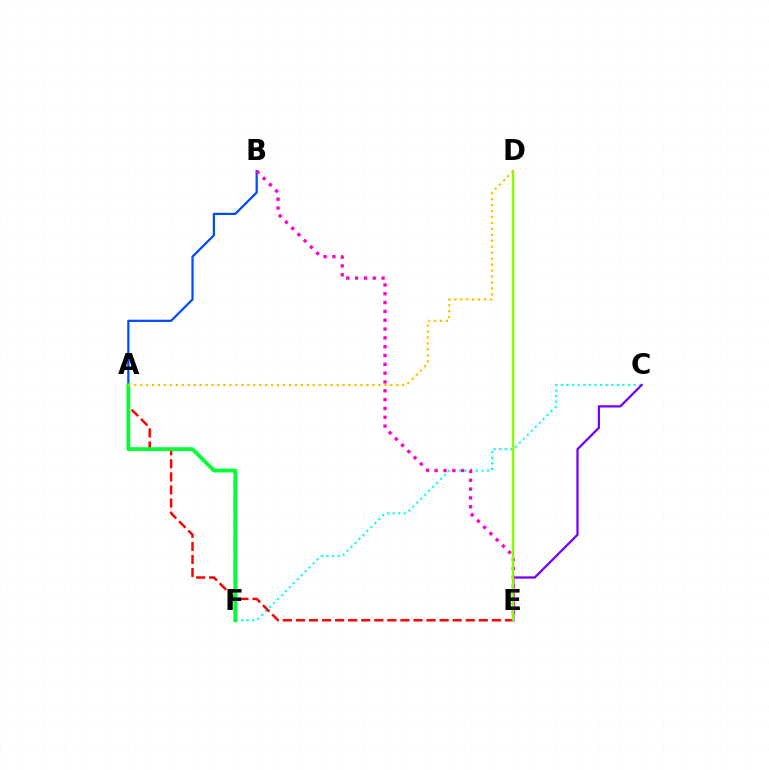{('C', 'F'): [{'color': '#00fff6', 'line_style': 'dotted', 'thickness': 1.52}], ('A', 'E'): [{'color': '#ff0000', 'line_style': 'dashed', 'thickness': 1.77}], ('C', 'E'): [{'color': '#7200ff', 'line_style': 'solid', 'thickness': 1.62}], ('A', 'B'): [{'color': '#004bff', 'line_style': 'solid', 'thickness': 1.61}], ('A', 'F'): [{'color': '#00ff39', 'line_style': 'solid', 'thickness': 2.78}], ('B', 'E'): [{'color': '#ff00cf', 'line_style': 'dotted', 'thickness': 2.4}], ('D', 'E'): [{'color': '#84ff00', 'line_style': 'solid', 'thickness': 1.77}], ('A', 'D'): [{'color': '#ffbd00', 'line_style': 'dotted', 'thickness': 1.62}]}